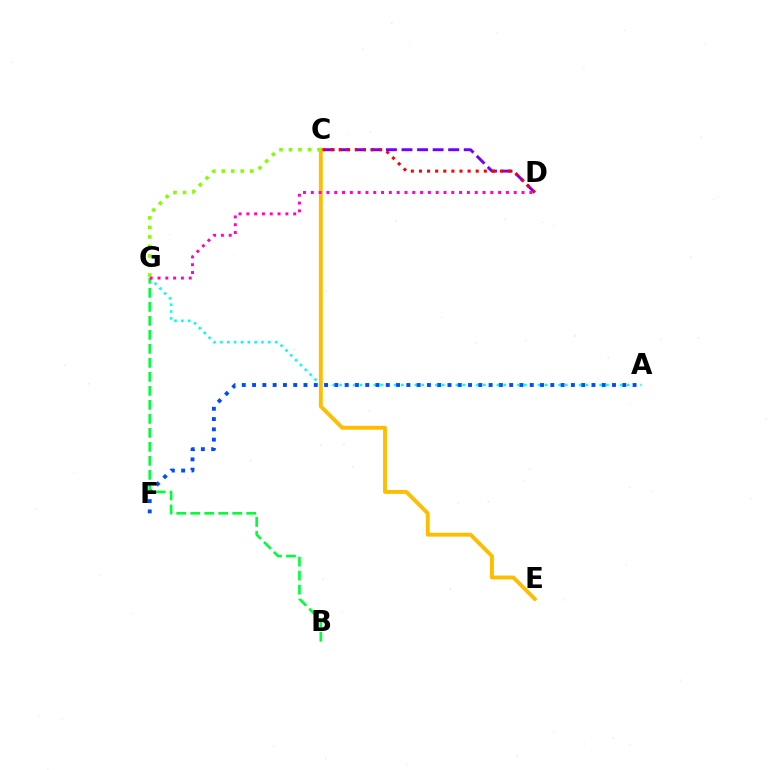{('C', 'D'): [{'color': '#7200ff', 'line_style': 'dashed', 'thickness': 2.11}, {'color': '#ff0000', 'line_style': 'dotted', 'thickness': 2.2}], ('A', 'G'): [{'color': '#00fff6', 'line_style': 'dotted', 'thickness': 1.86}], ('C', 'E'): [{'color': '#ffbd00', 'line_style': 'solid', 'thickness': 2.79}], ('A', 'F'): [{'color': '#004bff', 'line_style': 'dotted', 'thickness': 2.79}], ('C', 'G'): [{'color': '#84ff00', 'line_style': 'dotted', 'thickness': 2.59}], ('B', 'G'): [{'color': '#00ff39', 'line_style': 'dashed', 'thickness': 1.9}], ('D', 'G'): [{'color': '#ff00cf', 'line_style': 'dotted', 'thickness': 2.12}]}